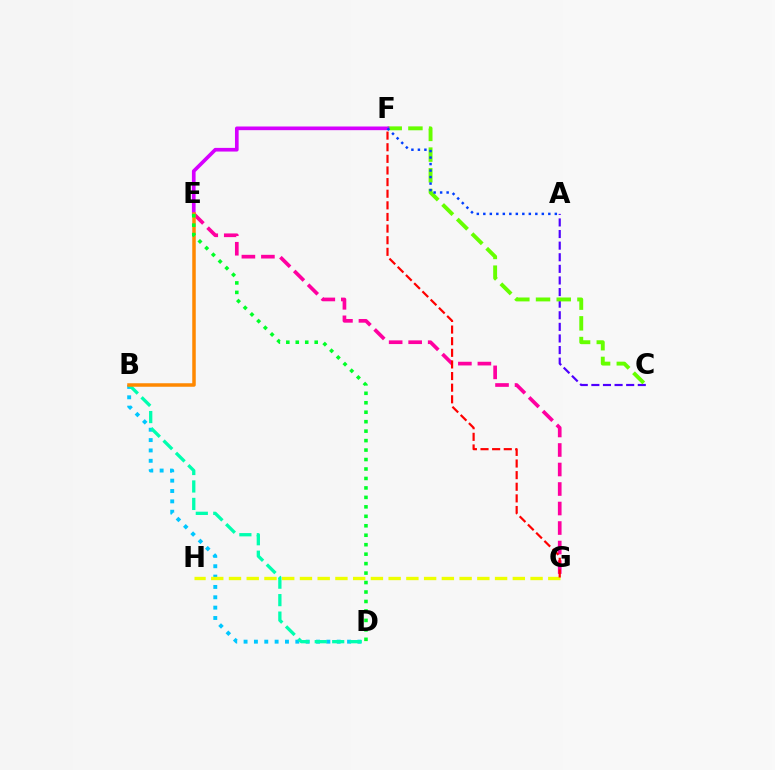{('B', 'D'): [{'color': '#00c7ff', 'line_style': 'dotted', 'thickness': 2.81}, {'color': '#00ffaf', 'line_style': 'dashed', 'thickness': 2.37}], ('A', 'C'): [{'color': '#4f00ff', 'line_style': 'dashed', 'thickness': 1.58}], ('C', 'F'): [{'color': '#66ff00', 'line_style': 'dashed', 'thickness': 2.81}], ('E', 'F'): [{'color': '#d600ff', 'line_style': 'solid', 'thickness': 2.64}], ('E', 'G'): [{'color': '#ff00a0', 'line_style': 'dashed', 'thickness': 2.65}], ('G', 'H'): [{'color': '#eeff00', 'line_style': 'dashed', 'thickness': 2.41}], ('F', 'G'): [{'color': '#ff0000', 'line_style': 'dashed', 'thickness': 1.58}], ('B', 'E'): [{'color': '#ff8800', 'line_style': 'solid', 'thickness': 2.52}], ('A', 'F'): [{'color': '#003fff', 'line_style': 'dotted', 'thickness': 1.77}], ('D', 'E'): [{'color': '#00ff27', 'line_style': 'dotted', 'thickness': 2.57}]}